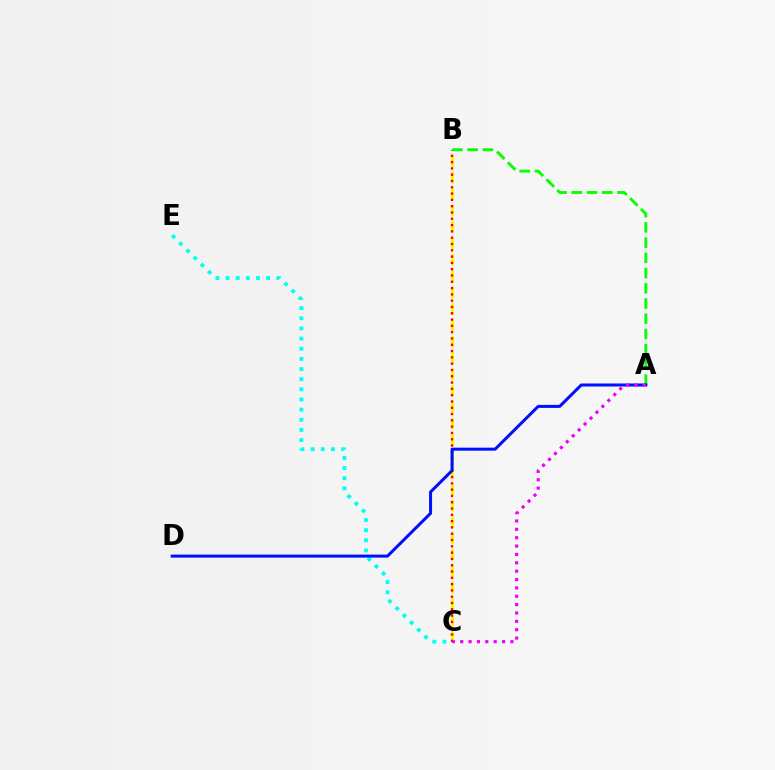{('B', 'C'): [{'color': '#fcf500', 'line_style': 'dashed', 'thickness': 2.23}, {'color': '#ff0000', 'line_style': 'dotted', 'thickness': 1.71}], ('C', 'E'): [{'color': '#00fff6', 'line_style': 'dotted', 'thickness': 2.76}], ('A', 'B'): [{'color': '#08ff00', 'line_style': 'dashed', 'thickness': 2.07}], ('A', 'D'): [{'color': '#0010ff', 'line_style': 'solid', 'thickness': 2.17}], ('A', 'C'): [{'color': '#ee00ff', 'line_style': 'dotted', 'thickness': 2.27}]}